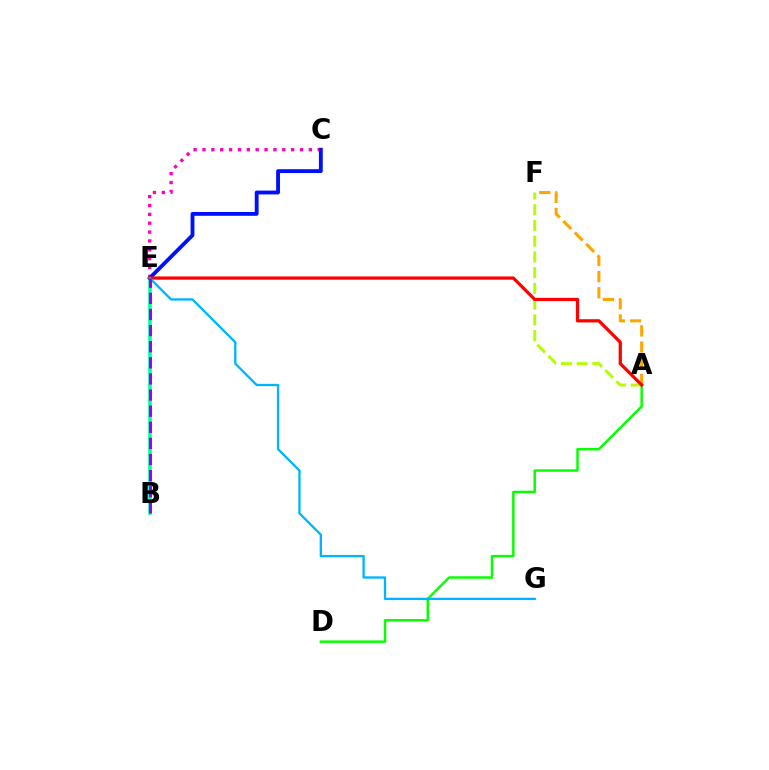{('C', 'E'): [{'color': '#ff00bd', 'line_style': 'dotted', 'thickness': 2.41}, {'color': '#0010ff', 'line_style': 'solid', 'thickness': 2.76}], ('A', 'D'): [{'color': '#08ff00', 'line_style': 'solid', 'thickness': 1.78}], ('A', 'F'): [{'color': '#b3ff00', 'line_style': 'dashed', 'thickness': 2.14}, {'color': '#ffa500', 'line_style': 'dashed', 'thickness': 2.2}], ('B', 'E'): [{'color': '#00ff9d', 'line_style': 'solid', 'thickness': 2.57}, {'color': '#9b00ff', 'line_style': 'dashed', 'thickness': 2.19}], ('A', 'E'): [{'color': '#ff0000', 'line_style': 'solid', 'thickness': 2.33}], ('E', 'G'): [{'color': '#00b5ff', 'line_style': 'solid', 'thickness': 1.67}]}